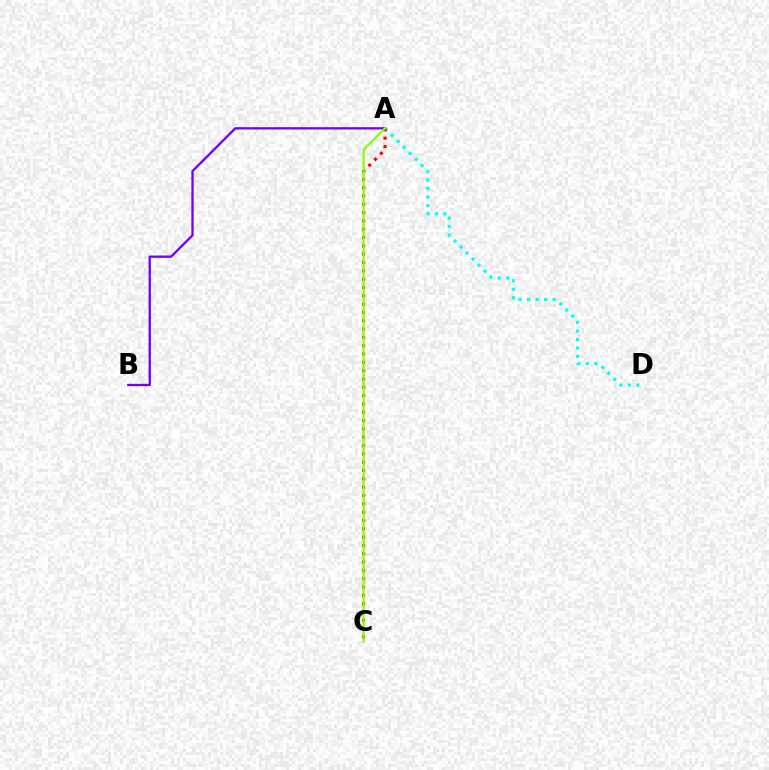{('A', 'D'): [{'color': '#00fff6', 'line_style': 'dotted', 'thickness': 2.31}], ('A', 'C'): [{'color': '#ff0000', 'line_style': 'dotted', 'thickness': 2.26}, {'color': '#84ff00', 'line_style': 'solid', 'thickness': 1.6}], ('A', 'B'): [{'color': '#7200ff', 'line_style': 'solid', 'thickness': 1.67}]}